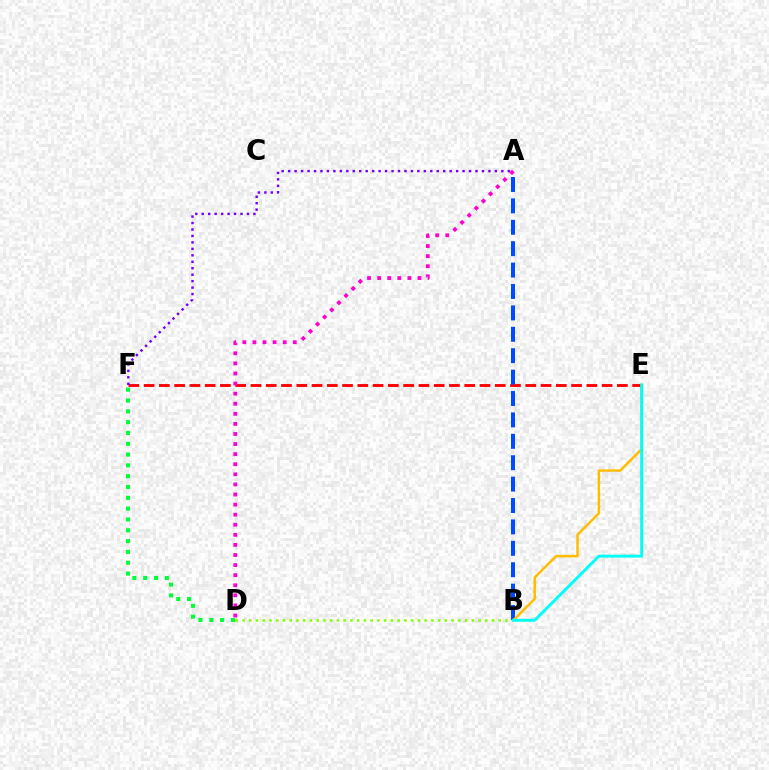{('E', 'F'): [{'color': '#ff0000', 'line_style': 'dashed', 'thickness': 2.07}], ('D', 'F'): [{'color': '#00ff39', 'line_style': 'dotted', 'thickness': 2.94}], ('A', 'F'): [{'color': '#7200ff', 'line_style': 'dotted', 'thickness': 1.76}], ('A', 'D'): [{'color': '#ff00cf', 'line_style': 'dotted', 'thickness': 2.74}], ('B', 'D'): [{'color': '#84ff00', 'line_style': 'dotted', 'thickness': 1.83}], ('A', 'B'): [{'color': '#004bff', 'line_style': 'dashed', 'thickness': 2.91}], ('B', 'E'): [{'color': '#ffbd00', 'line_style': 'solid', 'thickness': 1.79}, {'color': '#00fff6', 'line_style': 'solid', 'thickness': 2.13}]}